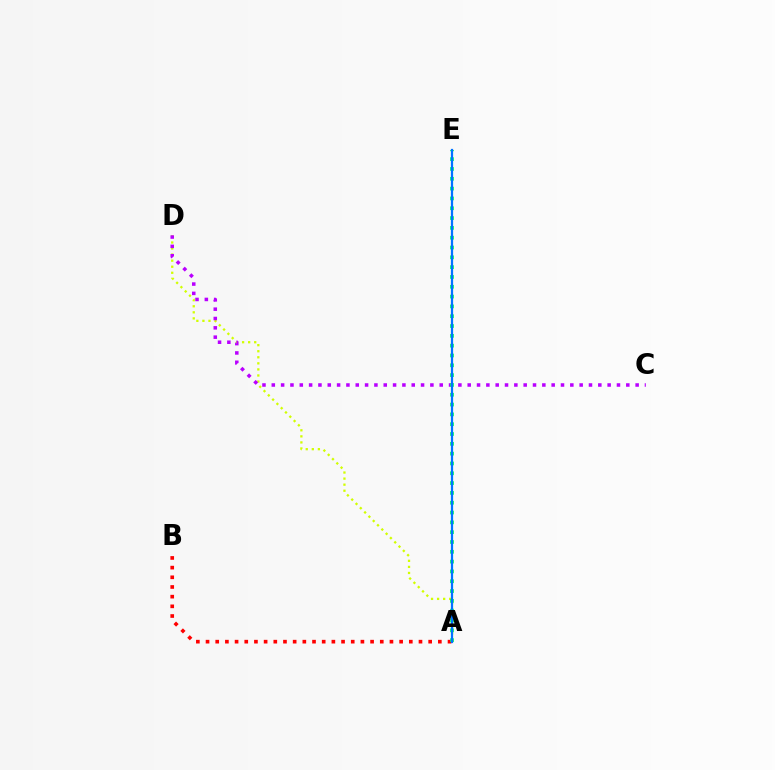{('A', 'D'): [{'color': '#d1ff00', 'line_style': 'dotted', 'thickness': 1.65}], ('C', 'D'): [{'color': '#b900ff', 'line_style': 'dotted', 'thickness': 2.53}], ('A', 'B'): [{'color': '#ff0000', 'line_style': 'dotted', 'thickness': 2.63}], ('A', 'E'): [{'color': '#00ff5c', 'line_style': 'dotted', 'thickness': 2.67}, {'color': '#0074ff', 'line_style': 'solid', 'thickness': 1.6}]}